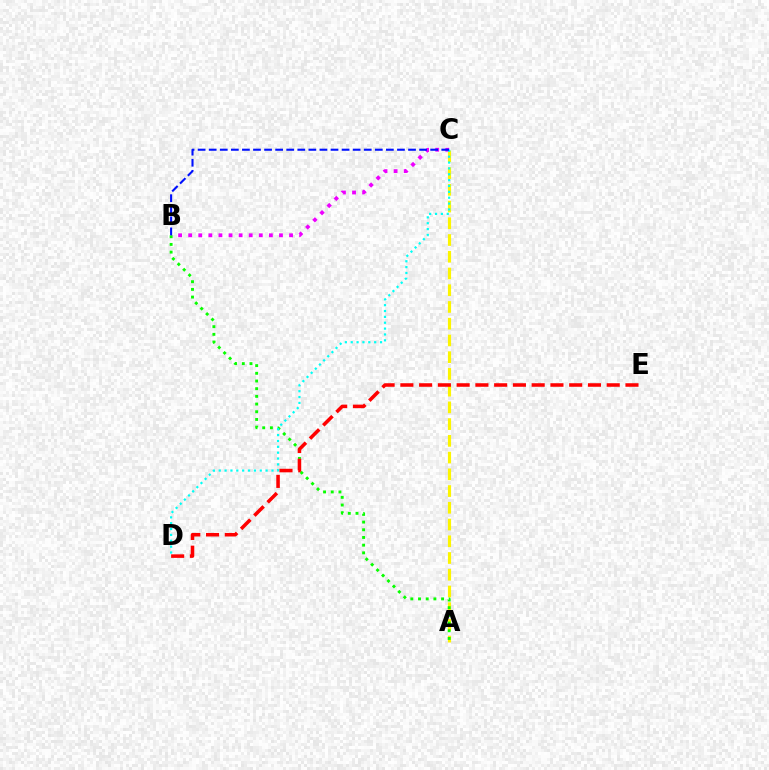{('B', 'C'): [{'color': '#ee00ff', 'line_style': 'dotted', 'thickness': 2.74}, {'color': '#0010ff', 'line_style': 'dashed', 'thickness': 1.5}], ('A', 'C'): [{'color': '#fcf500', 'line_style': 'dashed', 'thickness': 2.27}], ('A', 'B'): [{'color': '#08ff00', 'line_style': 'dotted', 'thickness': 2.09}], ('C', 'D'): [{'color': '#00fff6', 'line_style': 'dotted', 'thickness': 1.59}], ('D', 'E'): [{'color': '#ff0000', 'line_style': 'dashed', 'thickness': 2.55}]}